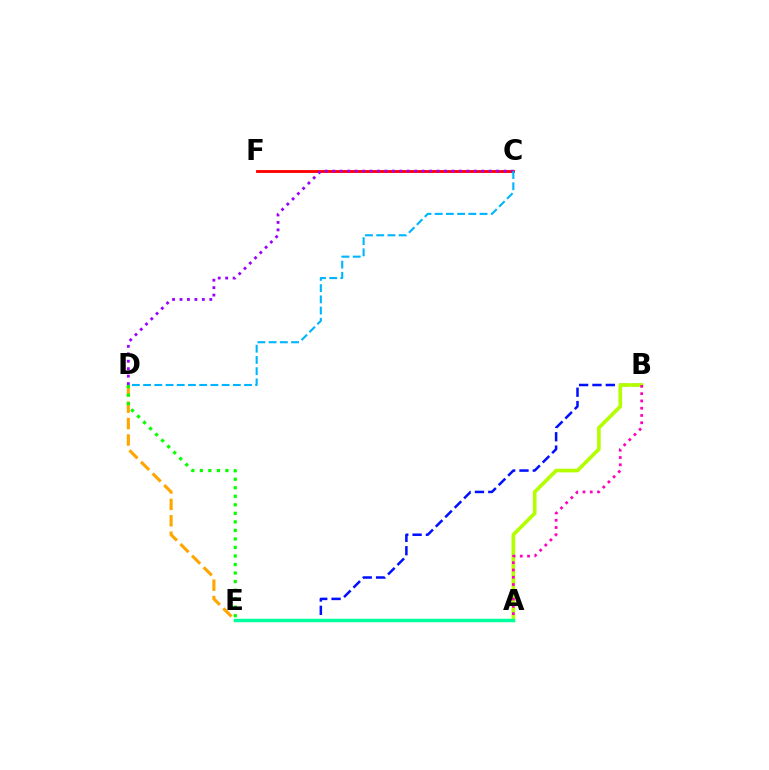{('B', 'E'): [{'color': '#0010ff', 'line_style': 'dashed', 'thickness': 1.81}], ('D', 'E'): [{'color': '#ffa500', 'line_style': 'dashed', 'thickness': 2.23}, {'color': '#08ff00', 'line_style': 'dotted', 'thickness': 2.32}], ('C', 'F'): [{'color': '#ff0000', 'line_style': 'solid', 'thickness': 2.05}], ('C', 'D'): [{'color': '#9b00ff', 'line_style': 'dotted', 'thickness': 2.02}, {'color': '#00b5ff', 'line_style': 'dashed', 'thickness': 1.52}], ('A', 'B'): [{'color': '#b3ff00', 'line_style': 'solid', 'thickness': 2.61}, {'color': '#ff00bd', 'line_style': 'dotted', 'thickness': 1.98}], ('A', 'E'): [{'color': '#00ff9d', 'line_style': 'solid', 'thickness': 2.51}]}